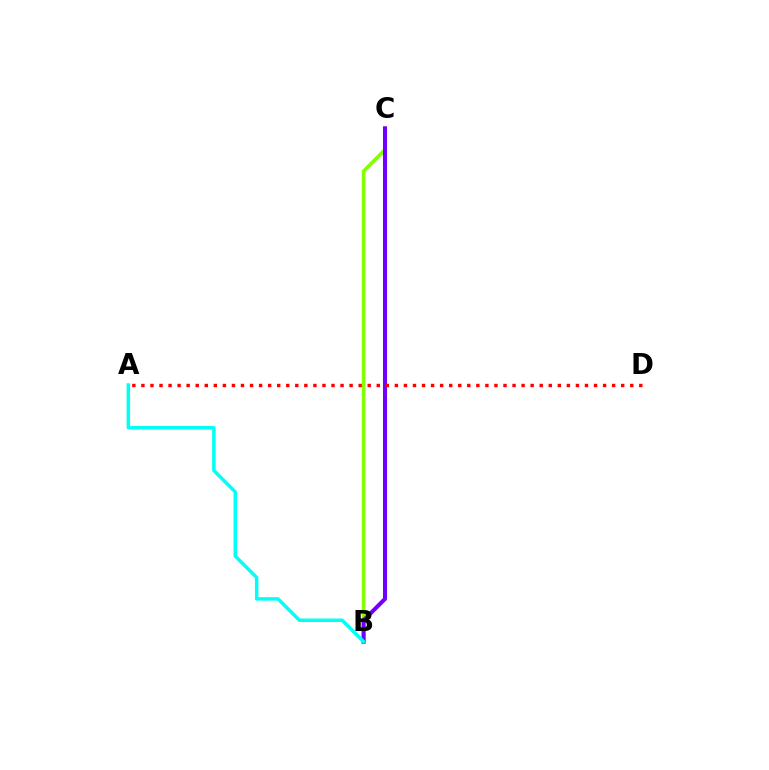{('B', 'C'): [{'color': '#84ff00', 'line_style': 'solid', 'thickness': 2.58}, {'color': '#7200ff', 'line_style': 'solid', 'thickness': 2.91}], ('A', 'D'): [{'color': '#ff0000', 'line_style': 'dotted', 'thickness': 2.46}], ('A', 'B'): [{'color': '#00fff6', 'line_style': 'solid', 'thickness': 2.5}]}